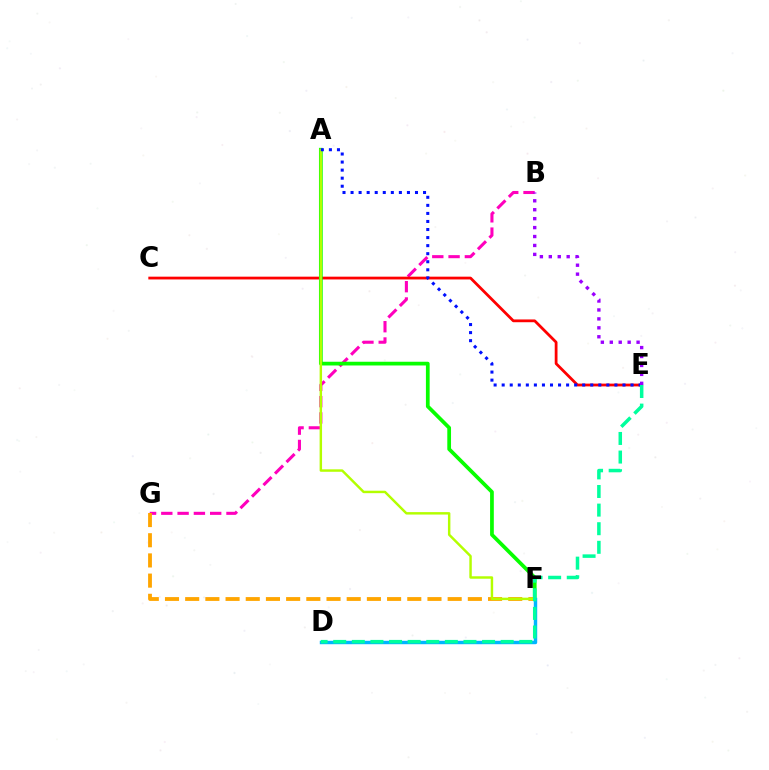{('B', 'G'): [{'color': '#ff00bd', 'line_style': 'dashed', 'thickness': 2.21}], ('C', 'E'): [{'color': '#ff0000', 'line_style': 'solid', 'thickness': 2.0}], ('A', 'F'): [{'color': '#08ff00', 'line_style': 'solid', 'thickness': 2.69}, {'color': '#b3ff00', 'line_style': 'solid', 'thickness': 1.76}], ('D', 'F'): [{'color': '#00b5ff', 'line_style': 'solid', 'thickness': 2.46}], ('F', 'G'): [{'color': '#ffa500', 'line_style': 'dashed', 'thickness': 2.74}], ('A', 'E'): [{'color': '#0010ff', 'line_style': 'dotted', 'thickness': 2.19}], ('B', 'E'): [{'color': '#9b00ff', 'line_style': 'dotted', 'thickness': 2.43}], ('D', 'E'): [{'color': '#00ff9d', 'line_style': 'dashed', 'thickness': 2.53}]}